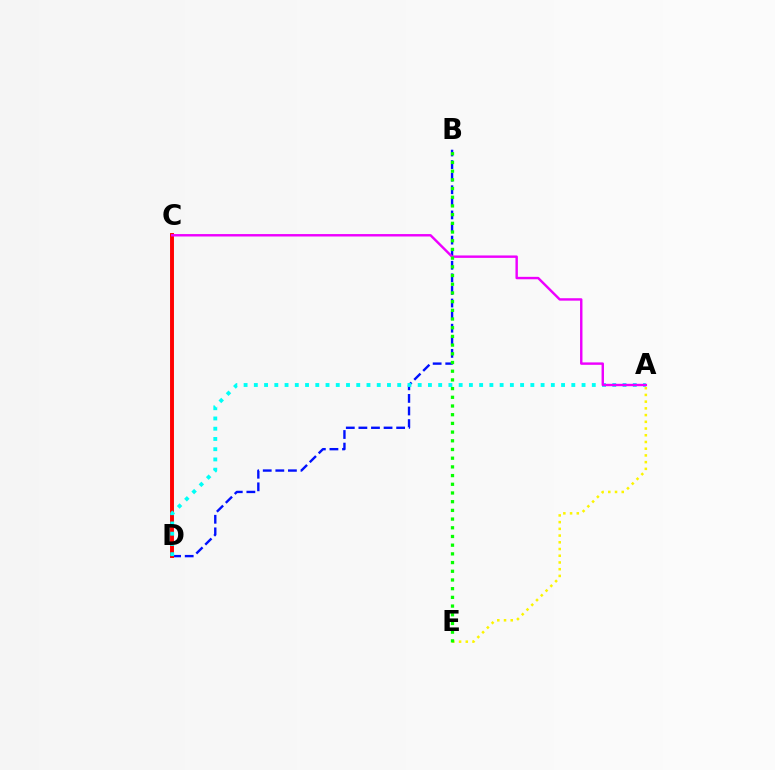{('B', 'D'): [{'color': '#0010ff', 'line_style': 'dashed', 'thickness': 1.71}], ('C', 'D'): [{'color': '#ff0000', 'line_style': 'solid', 'thickness': 2.82}], ('A', 'D'): [{'color': '#00fff6', 'line_style': 'dotted', 'thickness': 2.78}], ('A', 'E'): [{'color': '#fcf500', 'line_style': 'dotted', 'thickness': 1.83}], ('A', 'C'): [{'color': '#ee00ff', 'line_style': 'solid', 'thickness': 1.75}], ('B', 'E'): [{'color': '#08ff00', 'line_style': 'dotted', 'thickness': 2.36}]}